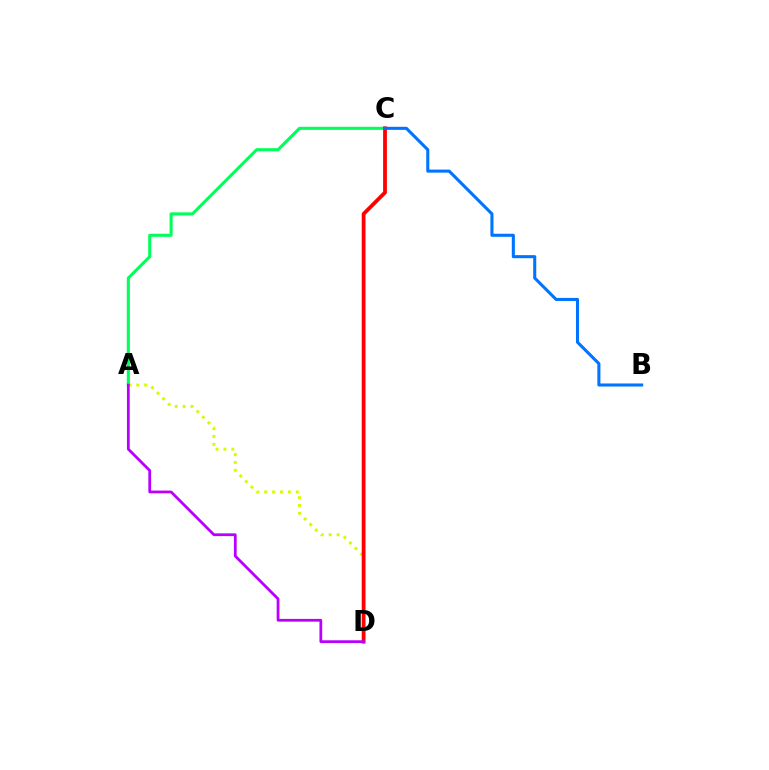{('A', 'C'): [{'color': '#00ff5c', 'line_style': 'solid', 'thickness': 2.21}], ('A', 'D'): [{'color': '#d1ff00', 'line_style': 'dotted', 'thickness': 2.14}, {'color': '#b900ff', 'line_style': 'solid', 'thickness': 1.99}], ('C', 'D'): [{'color': '#ff0000', 'line_style': 'solid', 'thickness': 2.72}], ('B', 'C'): [{'color': '#0074ff', 'line_style': 'solid', 'thickness': 2.21}]}